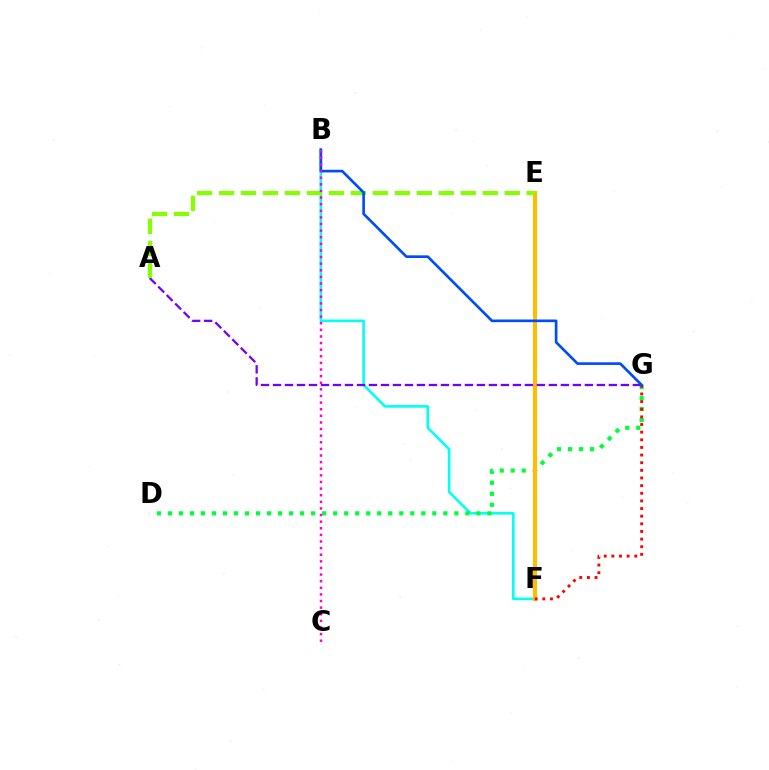{('B', 'F'): [{'color': '#00fff6', 'line_style': 'solid', 'thickness': 1.87}], ('D', 'G'): [{'color': '#00ff39', 'line_style': 'dotted', 'thickness': 2.99}], ('E', 'F'): [{'color': '#ffbd00', 'line_style': 'solid', 'thickness': 2.95}], ('A', 'G'): [{'color': '#7200ff', 'line_style': 'dashed', 'thickness': 1.63}], ('F', 'G'): [{'color': '#ff0000', 'line_style': 'dotted', 'thickness': 2.08}], ('A', 'E'): [{'color': '#84ff00', 'line_style': 'dashed', 'thickness': 2.99}], ('B', 'G'): [{'color': '#004bff', 'line_style': 'solid', 'thickness': 1.92}], ('B', 'C'): [{'color': '#ff00cf', 'line_style': 'dotted', 'thickness': 1.8}]}